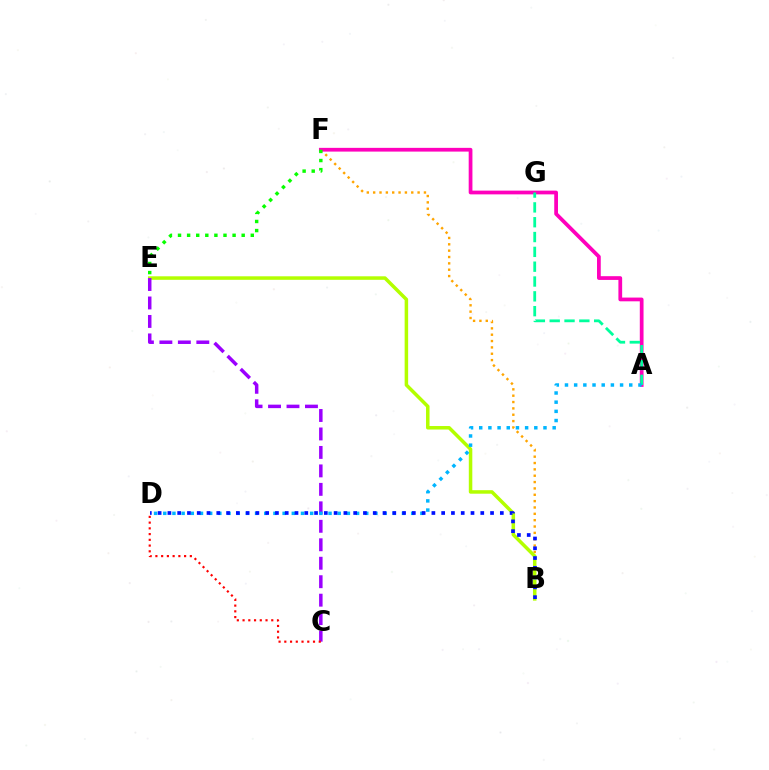{('B', 'F'): [{'color': '#ffa500', 'line_style': 'dotted', 'thickness': 1.73}], ('B', 'E'): [{'color': '#b3ff00', 'line_style': 'solid', 'thickness': 2.53}], ('A', 'F'): [{'color': '#ff00bd', 'line_style': 'solid', 'thickness': 2.7}], ('A', 'G'): [{'color': '#00ff9d', 'line_style': 'dashed', 'thickness': 2.01}], ('C', 'E'): [{'color': '#9b00ff', 'line_style': 'dashed', 'thickness': 2.51}], ('A', 'D'): [{'color': '#00b5ff', 'line_style': 'dotted', 'thickness': 2.49}], ('E', 'F'): [{'color': '#08ff00', 'line_style': 'dotted', 'thickness': 2.47}], ('B', 'D'): [{'color': '#0010ff', 'line_style': 'dotted', 'thickness': 2.66}], ('C', 'D'): [{'color': '#ff0000', 'line_style': 'dotted', 'thickness': 1.56}]}